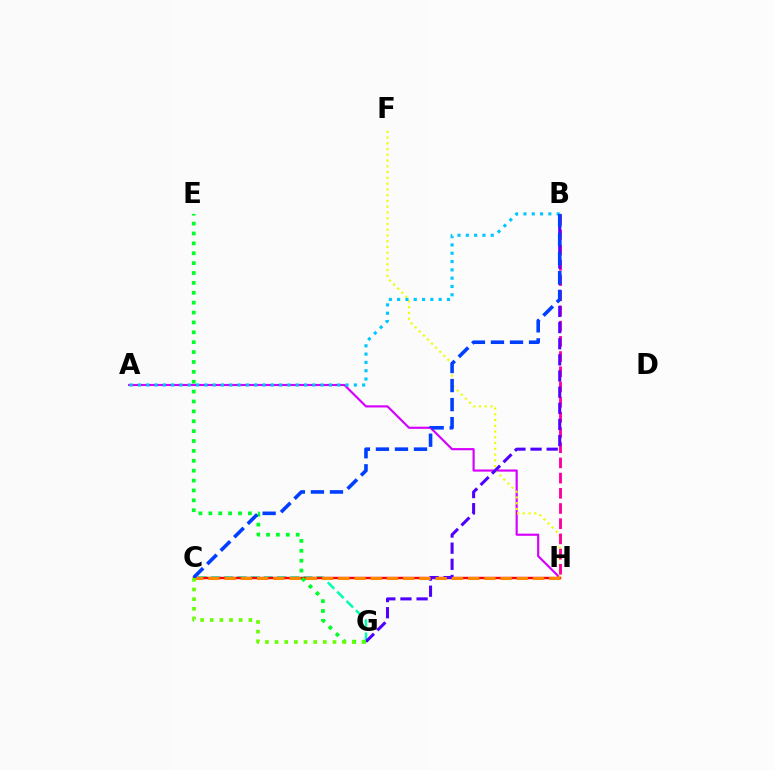{('A', 'H'): [{'color': '#d600ff', 'line_style': 'solid', 'thickness': 1.56}], ('F', 'H'): [{'color': '#eeff00', 'line_style': 'dotted', 'thickness': 1.56}], ('C', 'G'): [{'color': '#00ffaf', 'line_style': 'dashed', 'thickness': 1.79}, {'color': '#66ff00', 'line_style': 'dotted', 'thickness': 2.62}], ('B', 'H'): [{'color': '#ff00a0', 'line_style': 'dashed', 'thickness': 2.06}], ('C', 'H'): [{'color': '#ff0000', 'line_style': 'solid', 'thickness': 1.75}, {'color': '#ff8800', 'line_style': 'dashed', 'thickness': 2.21}], ('B', 'G'): [{'color': '#4f00ff', 'line_style': 'dashed', 'thickness': 2.19}], ('E', 'G'): [{'color': '#00ff27', 'line_style': 'dotted', 'thickness': 2.68}], ('A', 'B'): [{'color': '#00c7ff', 'line_style': 'dotted', 'thickness': 2.26}], ('B', 'C'): [{'color': '#003fff', 'line_style': 'dashed', 'thickness': 2.59}]}